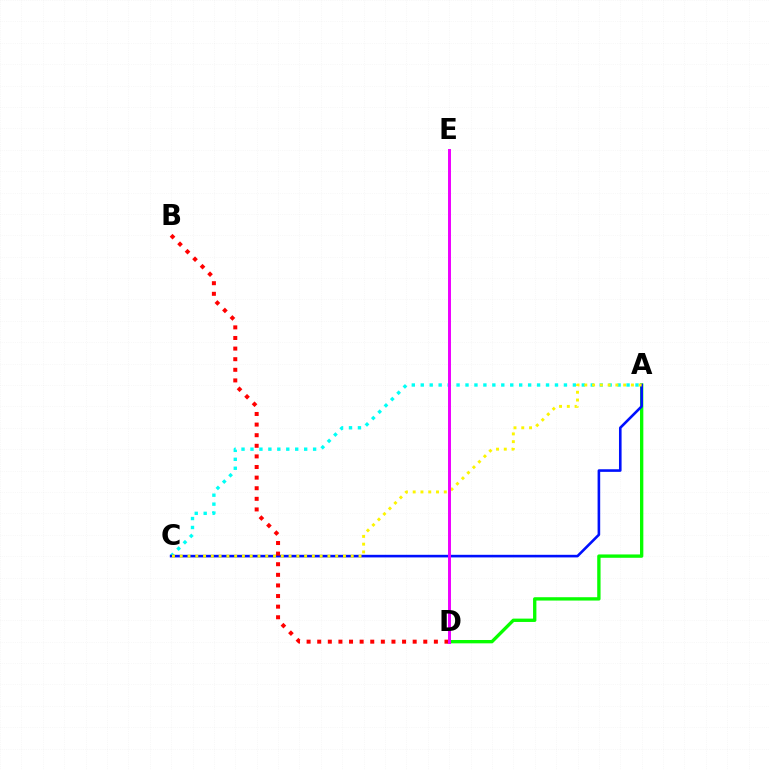{('A', 'D'): [{'color': '#08ff00', 'line_style': 'solid', 'thickness': 2.41}], ('A', 'C'): [{'color': '#00fff6', 'line_style': 'dotted', 'thickness': 2.43}, {'color': '#0010ff', 'line_style': 'solid', 'thickness': 1.88}, {'color': '#fcf500', 'line_style': 'dotted', 'thickness': 2.11}], ('B', 'D'): [{'color': '#ff0000', 'line_style': 'dotted', 'thickness': 2.88}], ('D', 'E'): [{'color': '#ee00ff', 'line_style': 'solid', 'thickness': 2.13}]}